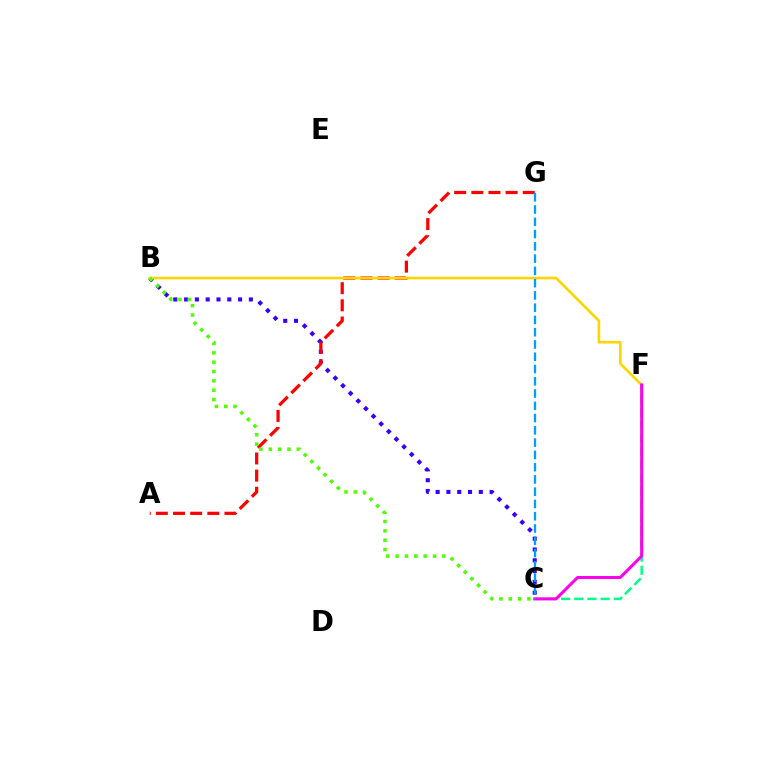{('B', 'C'): [{'color': '#3700ff', 'line_style': 'dotted', 'thickness': 2.93}, {'color': '#4fff00', 'line_style': 'dotted', 'thickness': 2.54}], ('C', 'F'): [{'color': '#00ff86', 'line_style': 'dashed', 'thickness': 1.79}, {'color': '#ff00ed', 'line_style': 'solid', 'thickness': 2.18}], ('A', 'G'): [{'color': '#ff0000', 'line_style': 'dashed', 'thickness': 2.33}], ('B', 'F'): [{'color': '#ffd500', 'line_style': 'solid', 'thickness': 1.9}], ('C', 'G'): [{'color': '#009eff', 'line_style': 'dashed', 'thickness': 1.67}]}